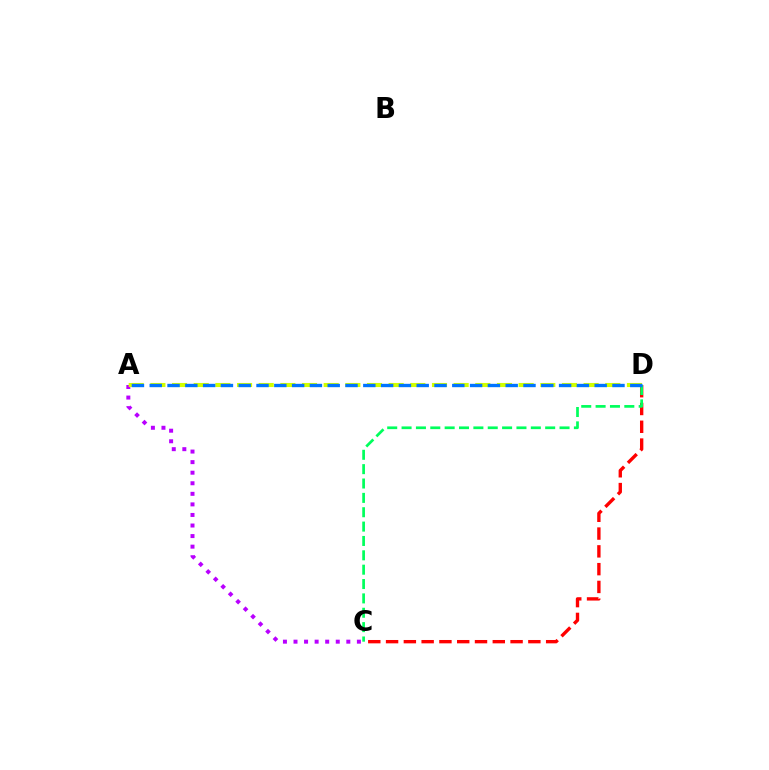{('C', 'D'): [{'color': '#ff0000', 'line_style': 'dashed', 'thickness': 2.42}, {'color': '#00ff5c', 'line_style': 'dashed', 'thickness': 1.95}], ('A', 'C'): [{'color': '#b900ff', 'line_style': 'dotted', 'thickness': 2.87}], ('A', 'D'): [{'color': '#d1ff00', 'line_style': 'dashed', 'thickness': 2.94}, {'color': '#0074ff', 'line_style': 'dashed', 'thickness': 2.42}]}